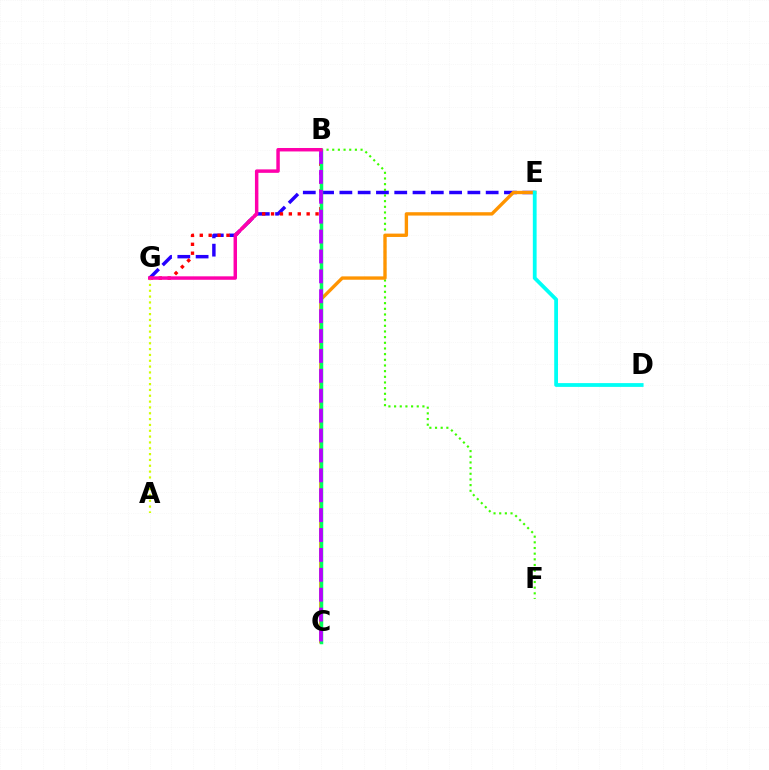{('E', 'G'): [{'color': '#2500ff', 'line_style': 'dashed', 'thickness': 2.48}], ('B', 'F'): [{'color': '#3dff00', 'line_style': 'dotted', 'thickness': 1.54}], ('B', 'C'): [{'color': '#0074ff', 'line_style': 'dotted', 'thickness': 1.84}, {'color': '#00ff5c', 'line_style': 'solid', 'thickness': 2.51}, {'color': '#b900ff', 'line_style': 'dashed', 'thickness': 2.7}], ('B', 'G'): [{'color': '#ff0000', 'line_style': 'dotted', 'thickness': 2.42}, {'color': '#ff00ac', 'line_style': 'solid', 'thickness': 2.49}], ('A', 'G'): [{'color': '#d1ff00', 'line_style': 'dotted', 'thickness': 1.58}], ('C', 'E'): [{'color': '#ff9400', 'line_style': 'solid', 'thickness': 2.42}], ('D', 'E'): [{'color': '#00fff6', 'line_style': 'solid', 'thickness': 2.72}]}